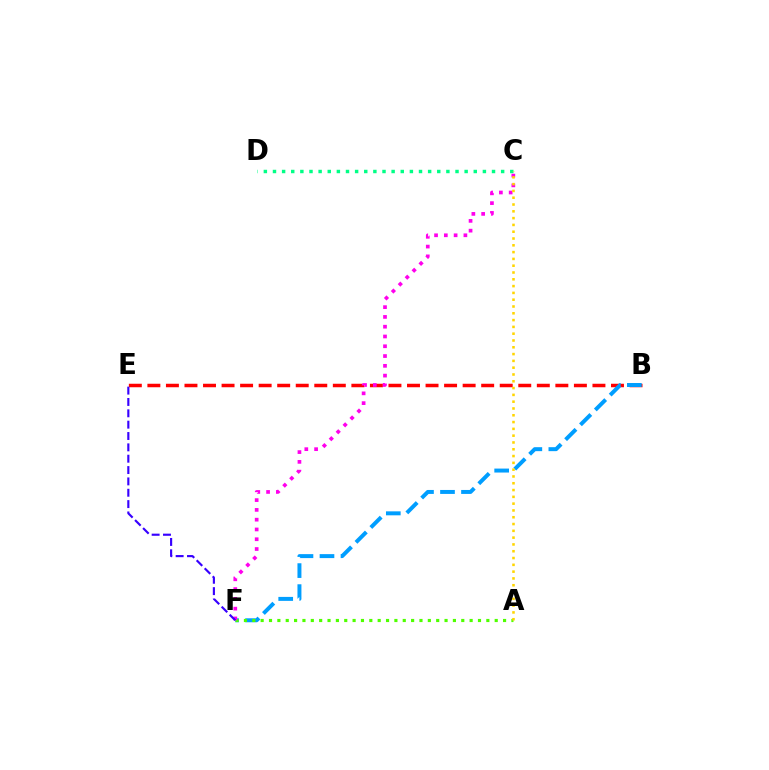{('B', 'E'): [{'color': '#ff0000', 'line_style': 'dashed', 'thickness': 2.52}], ('C', 'D'): [{'color': '#00ff86', 'line_style': 'dotted', 'thickness': 2.48}], ('B', 'F'): [{'color': '#009eff', 'line_style': 'dashed', 'thickness': 2.85}], ('A', 'F'): [{'color': '#4fff00', 'line_style': 'dotted', 'thickness': 2.27}], ('C', 'F'): [{'color': '#ff00ed', 'line_style': 'dotted', 'thickness': 2.66}], ('E', 'F'): [{'color': '#3700ff', 'line_style': 'dashed', 'thickness': 1.54}], ('A', 'C'): [{'color': '#ffd500', 'line_style': 'dotted', 'thickness': 1.85}]}